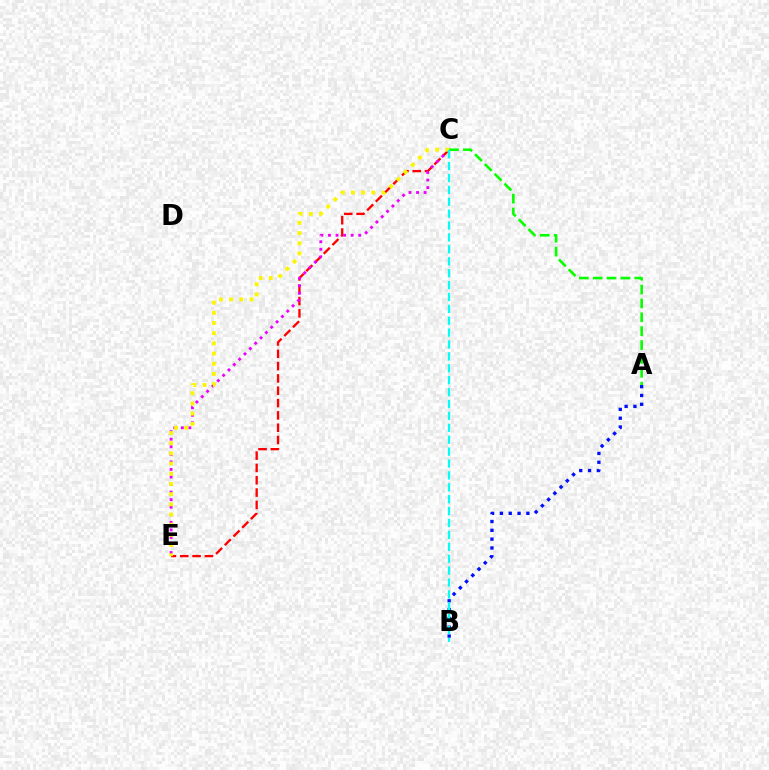{('C', 'E'): [{'color': '#ff0000', 'line_style': 'dashed', 'thickness': 1.67}, {'color': '#ee00ff', 'line_style': 'dotted', 'thickness': 2.05}, {'color': '#fcf500', 'line_style': 'dotted', 'thickness': 2.77}], ('A', 'B'): [{'color': '#0010ff', 'line_style': 'dotted', 'thickness': 2.4}], ('A', 'C'): [{'color': '#08ff00', 'line_style': 'dashed', 'thickness': 1.88}], ('B', 'C'): [{'color': '#00fff6', 'line_style': 'dashed', 'thickness': 1.62}]}